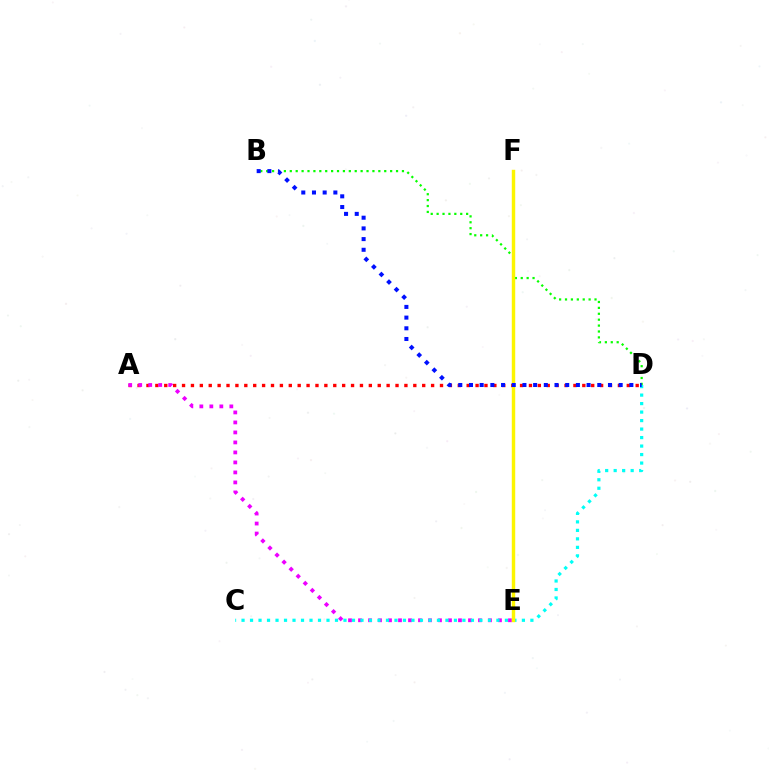{('B', 'D'): [{'color': '#08ff00', 'line_style': 'dotted', 'thickness': 1.6}, {'color': '#0010ff', 'line_style': 'dotted', 'thickness': 2.91}], ('A', 'D'): [{'color': '#ff0000', 'line_style': 'dotted', 'thickness': 2.42}], ('A', 'E'): [{'color': '#ee00ff', 'line_style': 'dotted', 'thickness': 2.72}], ('C', 'D'): [{'color': '#00fff6', 'line_style': 'dotted', 'thickness': 2.31}], ('E', 'F'): [{'color': '#fcf500', 'line_style': 'solid', 'thickness': 2.47}]}